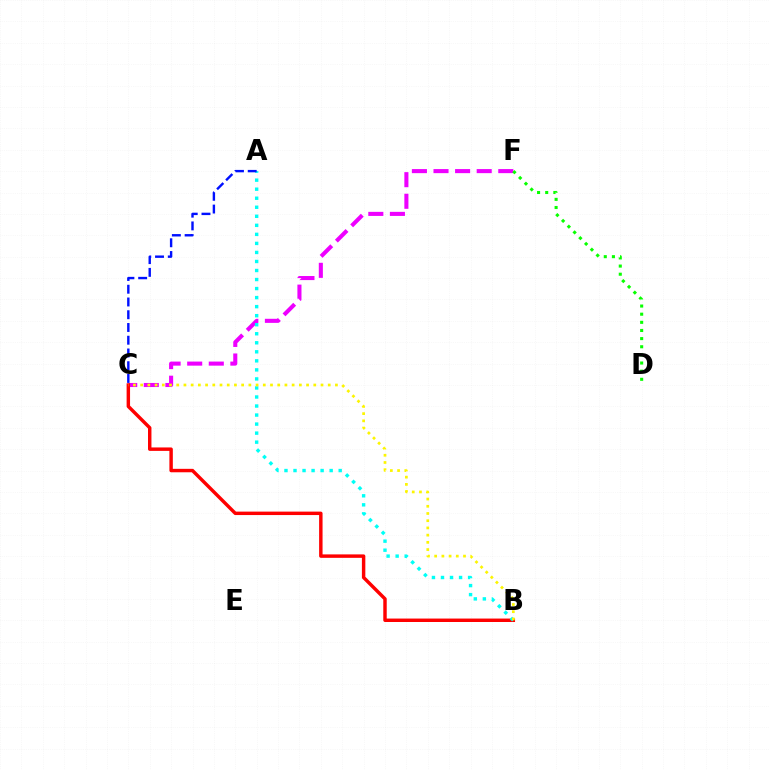{('C', 'F'): [{'color': '#ee00ff', 'line_style': 'dashed', 'thickness': 2.93}], ('B', 'C'): [{'color': '#ff0000', 'line_style': 'solid', 'thickness': 2.48}, {'color': '#fcf500', 'line_style': 'dotted', 'thickness': 1.96}], ('A', 'B'): [{'color': '#00fff6', 'line_style': 'dotted', 'thickness': 2.45}], ('A', 'C'): [{'color': '#0010ff', 'line_style': 'dashed', 'thickness': 1.73}], ('D', 'F'): [{'color': '#08ff00', 'line_style': 'dotted', 'thickness': 2.21}]}